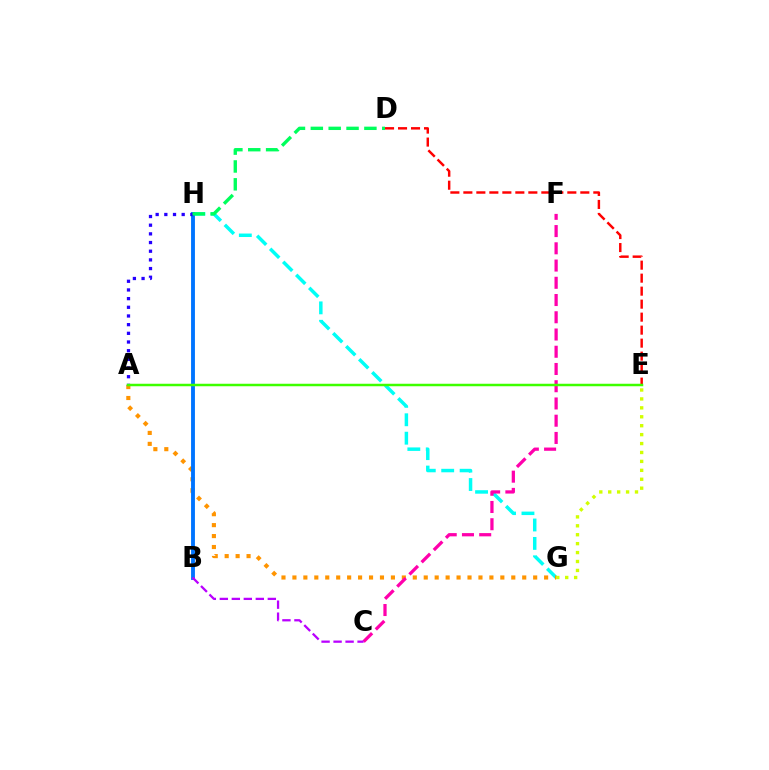{('G', 'H'): [{'color': '#00fff6', 'line_style': 'dashed', 'thickness': 2.5}], ('E', 'G'): [{'color': '#d1ff00', 'line_style': 'dotted', 'thickness': 2.43}], ('A', 'G'): [{'color': '#ff9400', 'line_style': 'dotted', 'thickness': 2.97}], ('B', 'H'): [{'color': '#0074ff', 'line_style': 'solid', 'thickness': 2.79}], ('C', 'F'): [{'color': '#ff00ac', 'line_style': 'dashed', 'thickness': 2.34}], ('D', 'E'): [{'color': '#ff0000', 'line_style': 'dashed', 'thickness': 1.77}], ('B', 'C'): [{'color': '#b900ff', 'line_style': 'dashed', 'thickness': 1.63}], ('A', 'H'): [{'color': '#2500ff', 'line_style': 'dotted', 'thickness': 2.36}], ('A', 'E'): [{'color': '#3dff00', 'line_style': 'solid', 'thickness': 1.79}], ('D', 'H'): [{'color': '#00ff5c', 'line_style': 'dashed', 'thickness': 2.43}]}